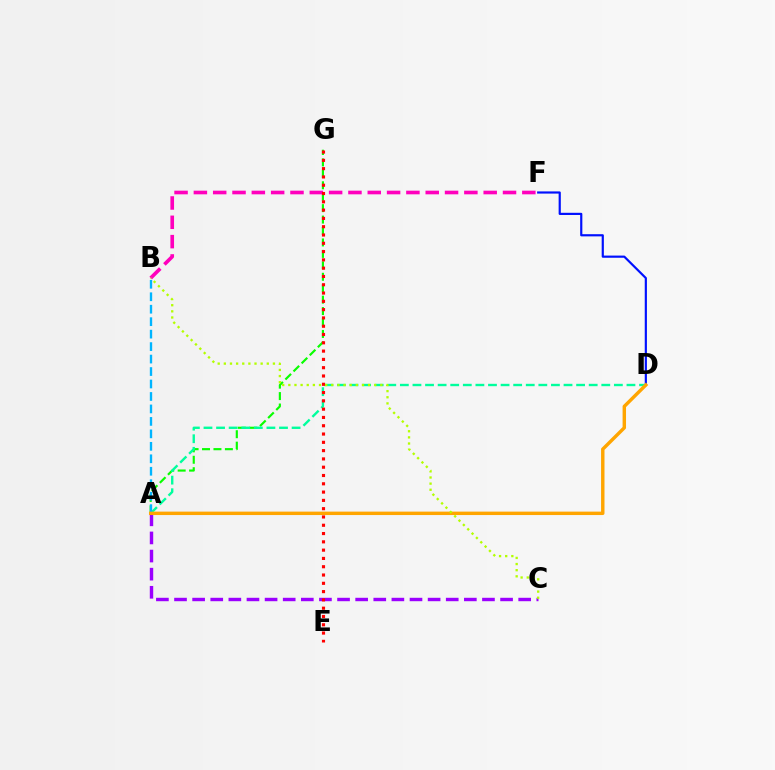{('A', 'C'): [{'color': '#9b00ff', 'line_style': 'dashed', 'thickness': 2.46}], ('A', 'G'): [{'color': '#08ff00', 'line_style': 'dashed', 'thickness': 1.55}], ('A', 'D'): [{'color': '#00ff9d', 'line_style': 'dashed', 'thickness': 1.71}, {'color': '#ffa500', 'line_style': 'solid', 'thickness': 2.47}], ('B', 'F'): [{'color': '#ff00bd', 'line_style': 'dashed', 'thickness': 2.62}], ('D', 'F'): [{'color': '#0010ff', 'line_style': 'solid', 'thickness': 1.57}], ('A', 'B'): [{'color': '#00b5ff', 'line_style': 'dashed', 'thickness': 1.69}], ('E', 'G'): [{'color': '#ff0000', 'line_style': 'dotted', 'thickness': 2.25}], ('B', 'C'): [{'color': '#b3ff00', 'line_style': 'dotted', 'thickness': 1.67}]}